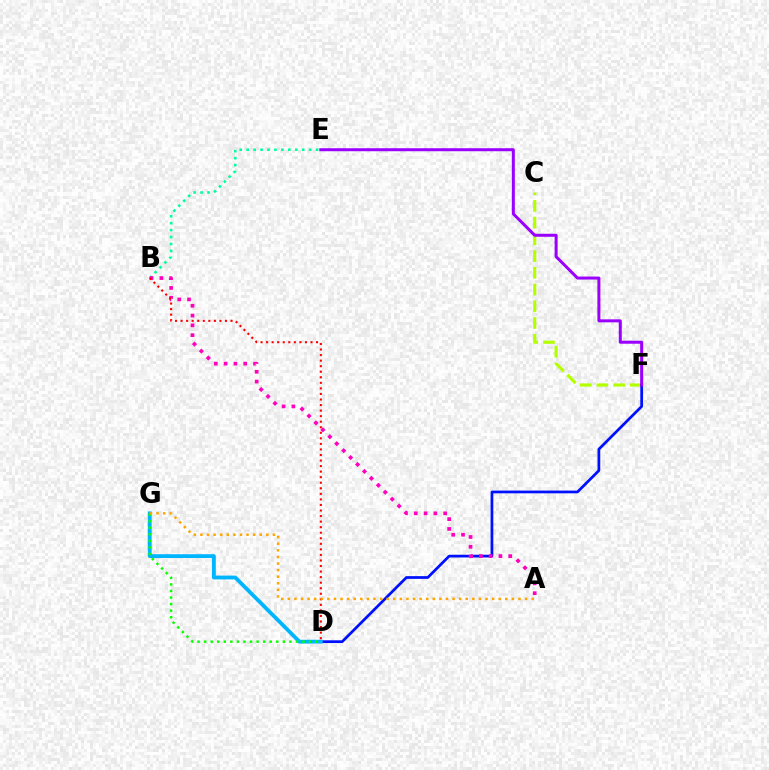{('C', 'F'): [{'color': '#b3ff00', 'line_style': 'dashed', 'thickness': 2.27}], ('D', 'F'): [{'color': '#0010ff', 'line_style': 'solid', 'thickness': 1.98}], ('D', 'G'): [{'color': '#00b5ff', 'line_style': 'solid', 'thickness': 2.74}, {'color': '#08ff00', 'line_style': 'dotted', 'thickness': 1.78}], ('B', 'E'): [{'color': '#00ff9d', 'line_style': 'dotted', 'thickness': 1.89}], ('A', 'B'): [{'color': '#ff00bd', 'line_style': 'dotted', 'thickness': 2.66}], ('B', 'D'): [{'color': '#ff0000', 'line_style': 'dotted', 'thickness': 1.51}], ('A', 'G'): [{'color': '#ffa500', 'line_style': 'dotted', 'thickness': 1.79}], ('E', 'F'): [{'color': '#9b00ff', 'line_style': 'solid', 'thickness': 2.17}]}